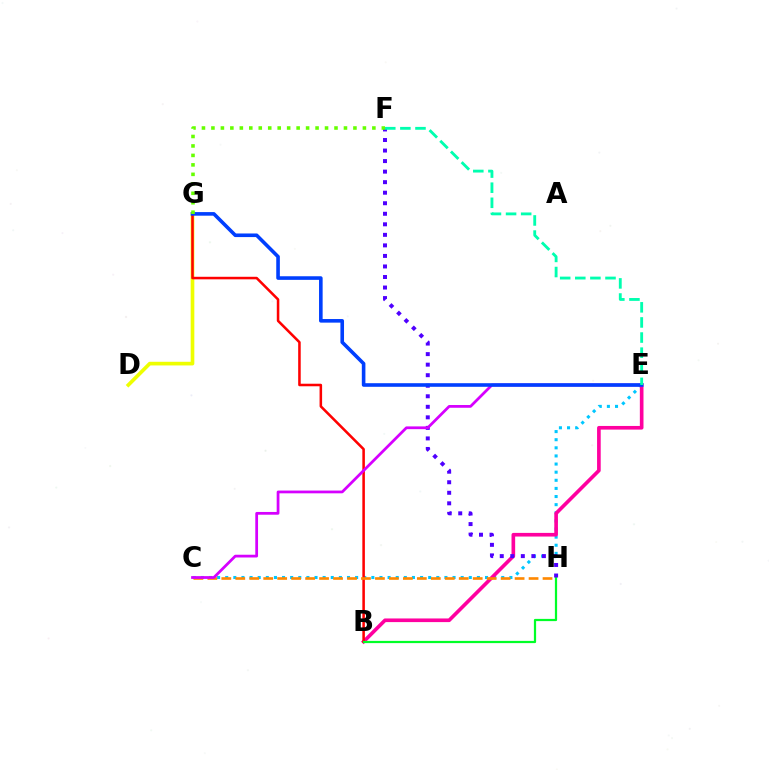{('C', 'E'): [{'color': '#00c7ff', 'line_style': 'dotted', 'thickness': 2.21}, {'color': '#d600ff', 'line_style': 'solid', 'thickness': 1.98}], ('B', 'E'): [{'color': '#ff00a0', 'line_style': 'solid', 'thickness': 2.62}], ('D', 'G'): [{'color': '#eeff00', 'line_style': 'solid', 'thickness': 2.64}], ('B', 'G'): [{'color': '#ff0000', 'line_style': 'solid', 'thickness': 1.83}], ('B', 'H'): [{'color': '#00ff27', 'line_style': 'solid', 'thickness': 1.61}], ('F', 'H'): [{'color': '#4f00ff', 'line_style': 'dotted', 'thickness': 2.86}], ('C', 'H'): [{'color': '#ff8800', 'line_style': 'dashed', 'thickness': 1.9}], ('E', 'G'): [{'color': '#003fff', 'line_style': 'solid', 'thickness': 2.59}], ('F', 'G'): [{'color': '#66ff00', 'line_style': 'dotted', 'thickness': 2.57}], ('E', 'F'): [{'color': '#00ffaf', 'line_style': 'dashed', 'thickness': 2.05}]}